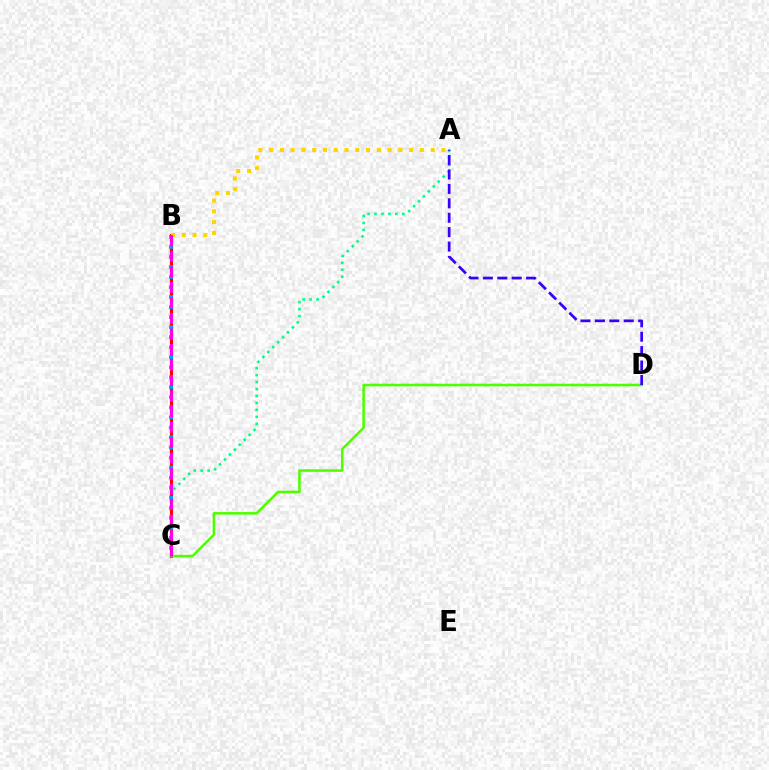{('A', 'C'): [{'color': '#00ff86', 'line_style': 'dotted', 'thickness': 1.89}], ('B', 'C'): [{'color': '#ff0000', 'line_style': 'solid', 'thickness': 2.28}, {'color': '#009eff', 'line_style': 'dotted', 'thickness': 2.73}, {'color': '#ff00ed', 'line_style': 'dashed', 'thickness': 2.11}], ('A', 'B'): [{'color': '#ffd500', 'line_style': 'dotted', 'thickness': 2.93}], ('C', 'D'): [{'color': '#4fff00', 'line_style': 'solid', 'thickness': 1.85}], ('A', 'D'): [{'color': '#3700ff', 'line_style': 'dashed', 'thickness': 1.96}]}